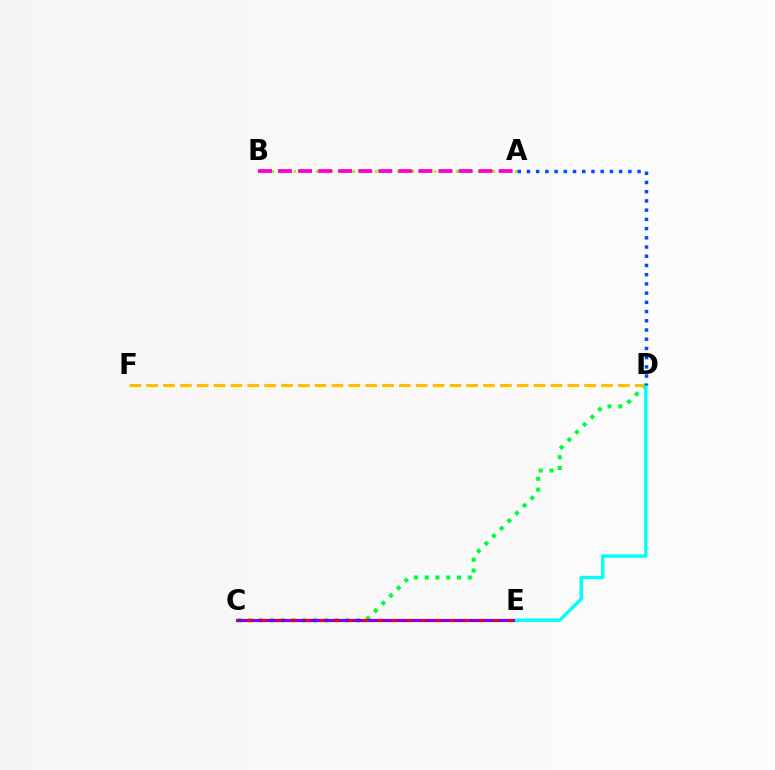{('C', 'D'): [{'color': '#00ff39', 'line_style': 'dotted', 'thickness': 2.93}], ('A', 'B'): [{'color': '#84ff00', 'line_style': 'dotted', 'thickness': 2.0}, {'color': '#ff00cf', 'line_style': 'dashed', 'thickness': 2.72}], ('C', 'E'): [{'color': '#ff0000', 'line_style': 'solid', 'thickness': 2.3}, {'color': '#7200ff', 'line_style': 'dashed', 'thickness': 1.97}], ('D', 'F'): [{'color': '#ffbd00', 'line_style': 'dashed', 'thickness': 2.29}], ('D', 'E'): [{'color': '#00fff6', 'line_style': 'solid', 'thickness': 2.42}], ('A', 'D'): [{'color': '#004bff', 'line_style': 'dotted', 'thickness': 2.5}]}